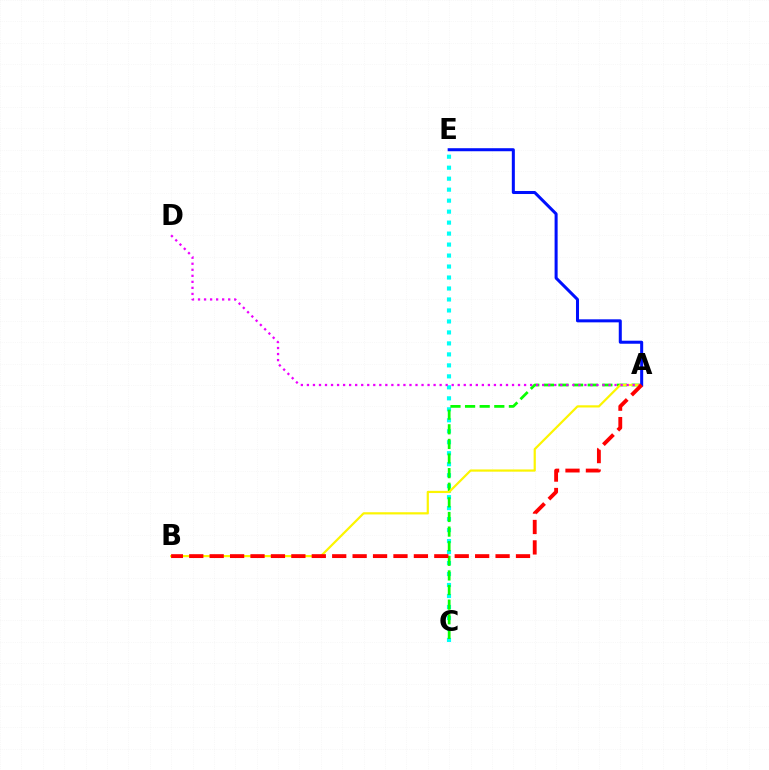{('C', 'E'): [{'color': '#00fff6', 'line_style': 'dotted', 'thickness': 2.98}], ('A', 'C'): [{'color': '#08ff00', 'line_style': 'dashed', 'thickness': 1.99}], ('A', 'B'): [{'color': '#fcf500', 'line_style': 'solid', 'thickness': 1.58}, {'color': '#ff0000', 'line_style': 'dashed', 'thickness': 2.77}], ('A', 'D'): [{'color': '#ee00ff', 'line_style': 'dotted', 'thickness': 1.64}], ('A', 'E'): [{'color': '#0010ff', 'line_style': 'solid', 'thickness': 2.18}]}